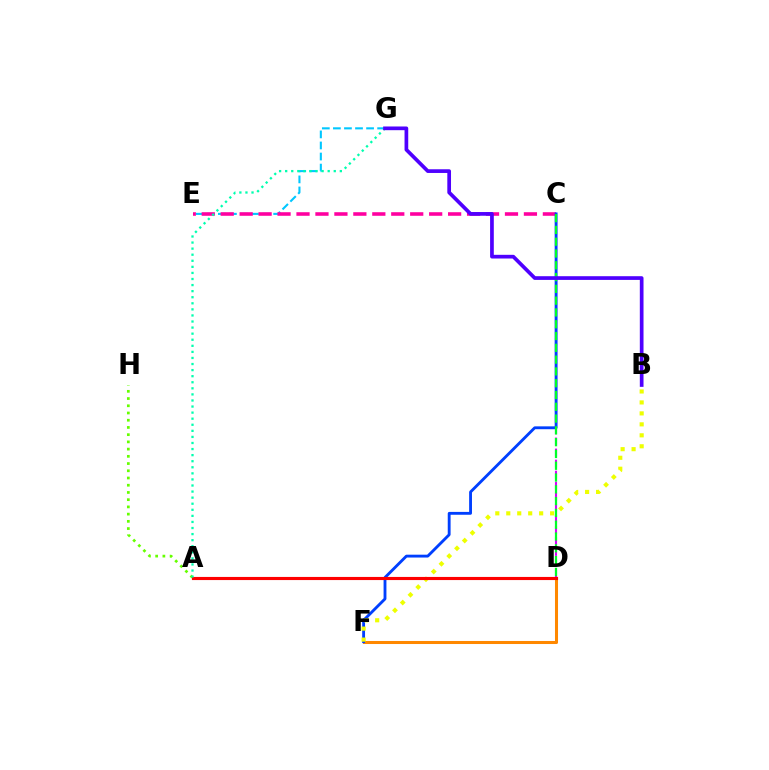{('E', 'G'): [{'color': '#00c7ff', 'line_style': 'dashed', 'thickness': 1.5}], ('D', 'F'): [{'color': '#ff8800', 'line_style': 'solid', 'thickness': 2.19}], ('C', 'E'): [{'color': '#ff00a0', 'line_style': 'dashed', 'thickness': 2.57}], ('C', 'D'): [{'color': '#d600ff', 'line_style': 'dashed', 'thickness': 1.5}, {'color': '#00ff27', 'line_style': 'dashed', 'thickness': 1.6}], ('A', 'H'): [{'color': '#66ff00', 'line_style': 'dotted', 'thickness': 1.96}], ('C', 'F'): [{'color': '#003fff', 'line_style': 'solid', 'thickness': 2.05}], ('B', 'F'): [{'color': '#eeff00', 'line_style': 'dotted', 'thickness': 2.98}], ('A', 'D'): [{'color': '#ff0000', 'line_style': 'solid', 'thickness': 2.25}], ('A', 'G'): [{'color': '#00ffaf', 'line_style': 'dotted', 'thickness': 1.65}], ('B', 'G'): [{'color': '#4f00ff', 'line_style': 'solid', 'thickness': 2.66}]}